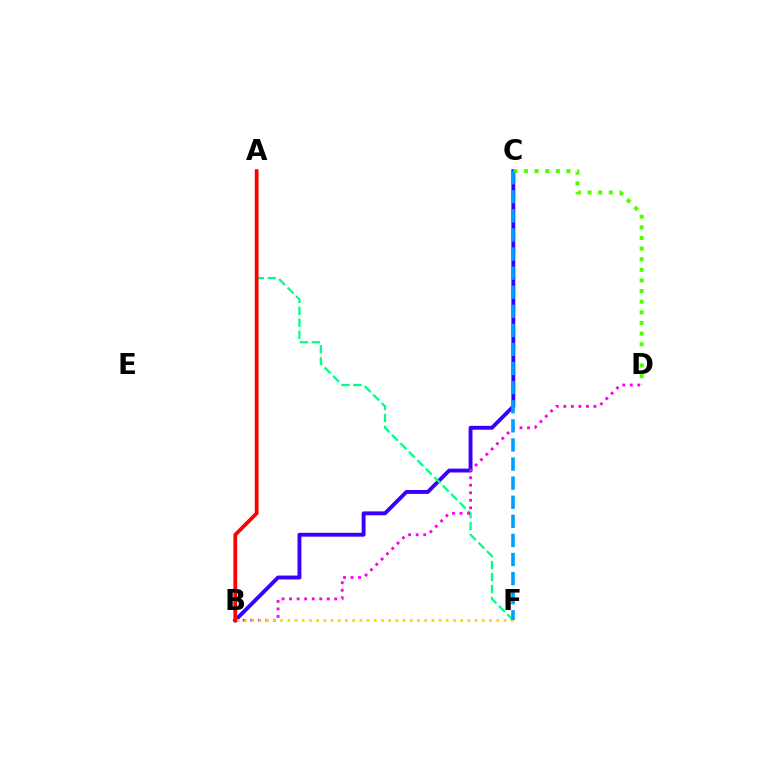{('B', 'C'): [{'color': '#3700ff', 'line_style': 'solid', 'thickness': 2.79}], ('C', 'D'): [{'color': '#4fff00', 'line_style': 'dotted', 'thickness': 2.89}], ('A', 'F'): [{'color': '#00ff86', 'line_style': 'dashed', 'thickness': 1.63}], ('B', 'D'): [{'color': '#ff00ed', 'line_style': 'dotted', 'thickness': 2.05}], ('A', 'B'): [{'color': '#ff0000', 'line_style': 'solid', 'thickness': 2.71}], ('B', 'F'): [{'color': '#ffd500', 'line_style': 'dotted', 'thickness': 1.96}], ('C', 'F'): [{'color': '#009eff', 'line_style': 'dashed', 'thickness': 2.59}]}